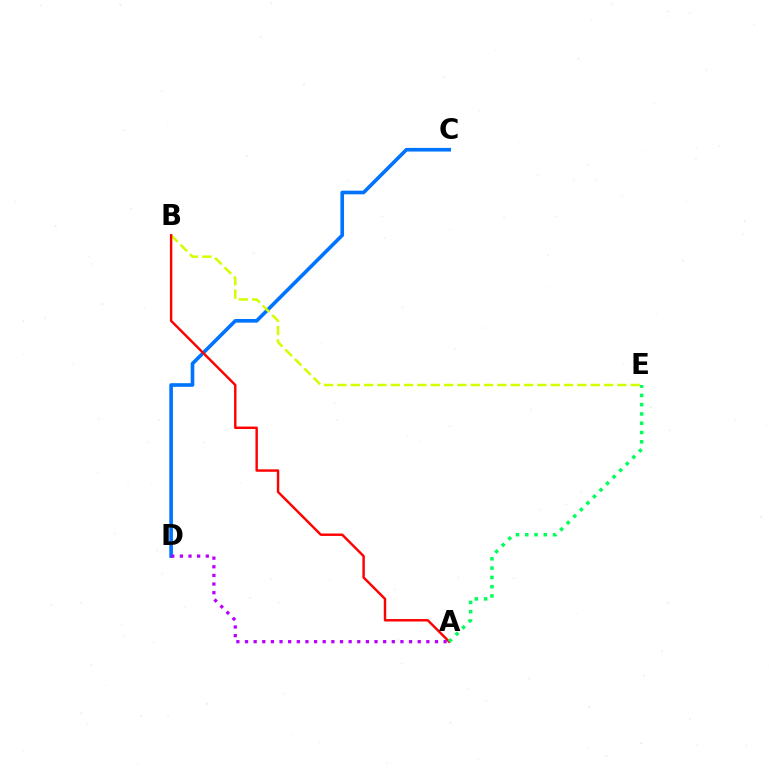{('C', 'D'): [{'color': '#0074ff', 'line_style': 'solid', 'thickness': 2.62}], ('B', 'E'): [{'color': '#d1ff00', 'line_style': 'dashed', 'thickness': 1.81}], ('A', 'B'): [{'color': '#ff0000', 'line_style': 'solid', 'thickness': 1.75}], ('A', 'D'): [{'color': '#b900ff', 'line_style': 'dotted', 'thickness': 2.35}], ('A', 'E'): [{'color': '#00ff5c', 'line_style': 'dotted', 'thickness': 2.52}]}